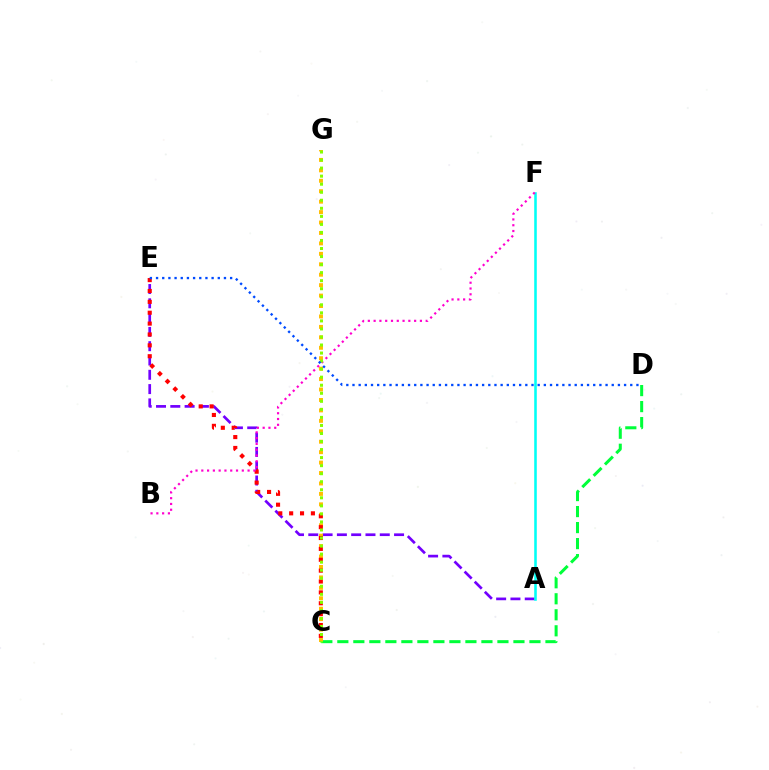{('C', 'D'): [{'color': '#00ff39', 'line_style': 'dashed', 'thickness': 2.17}], ('A', 'E'): [{'color': '#7200ff', 'line_style': 'dashed', 'thickness': 1.94}], ('C', 'G'): [{'color': '#ffbd00', 'line_style': 'dotted', 'thickness': 2.84}, {'color': '#84ff00', 'line_style': 'dotted', 'thickness': 2.18}], ('A', 'F'): [{'color': '#00fff6', 'line_style': 'solid', 'thickness': 1.85}], ('C', 'E'): [{'color': '#ff0000', 'line_style': 'dotted', 'thickness': 2.95}], ('B', 'F'): [{'color': '#ff00cf', 'line_style': 'dotted', 'thickness': 1.57}], ('D', 'E'): [{'color': '#004bff', 'line_style': 'dotted', 'thickness': 1.68}]}